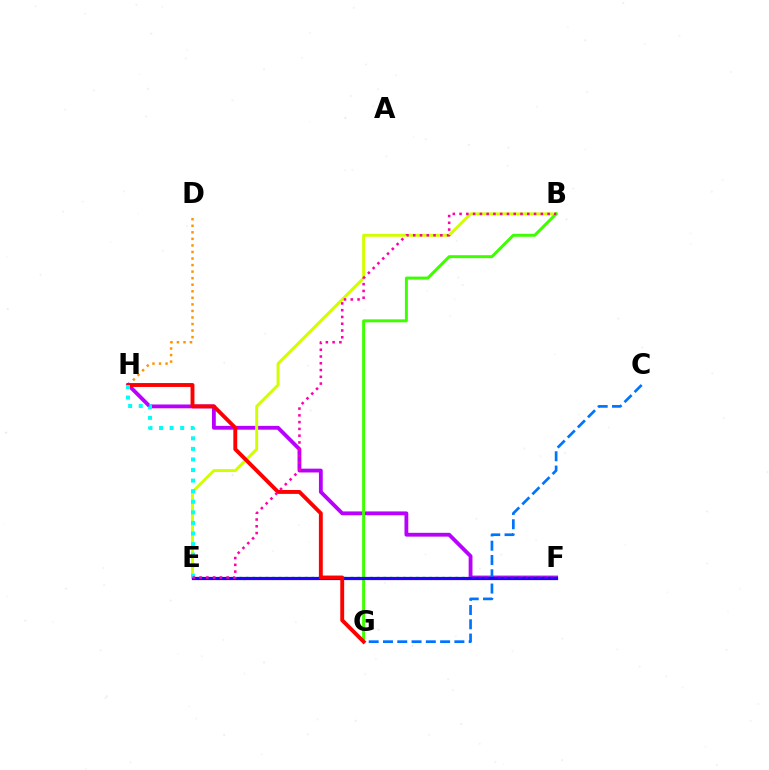{('F', 'H'): [{'color': '#b900ff', 'line_style': 'solid', 'thickness': 2.75}], ('B', 'E'): [{'color': '#d1ff00', 'line_style': 'solid', 'thickness': 2.11}, {'color': '#ff00ac', 'line_style': 'dotted', 'thickness': 1.84}], ('C', 'G'): [{'color': '#0074ff', 'line_style': 'dashed', 'thickness': 1.94}], ('D', 'H'): [{'color': '#ff9400', 'line_style': 'dotted', 'thickness': 1.78}], ('E', 'F'): [{'color': '#00ff5c', 'line_style': 'dotted', 'thickness': 1.78}, {'color': '#2500ff', 'line_style': 'solid', 'thickness': 2.31}], ('B', 'G'): [{'color': '#3dff00', 'line_style': 'solid', 'thickness': 2.13}], ('G', 'H'): [{'color': '#ff0000', 'line_style': 'solid', 'thickness': 2.8}], ('E', 'H'): [{'color': '#00fff6', 'line_style': 'dotted', 'thickness': 2.87}]}